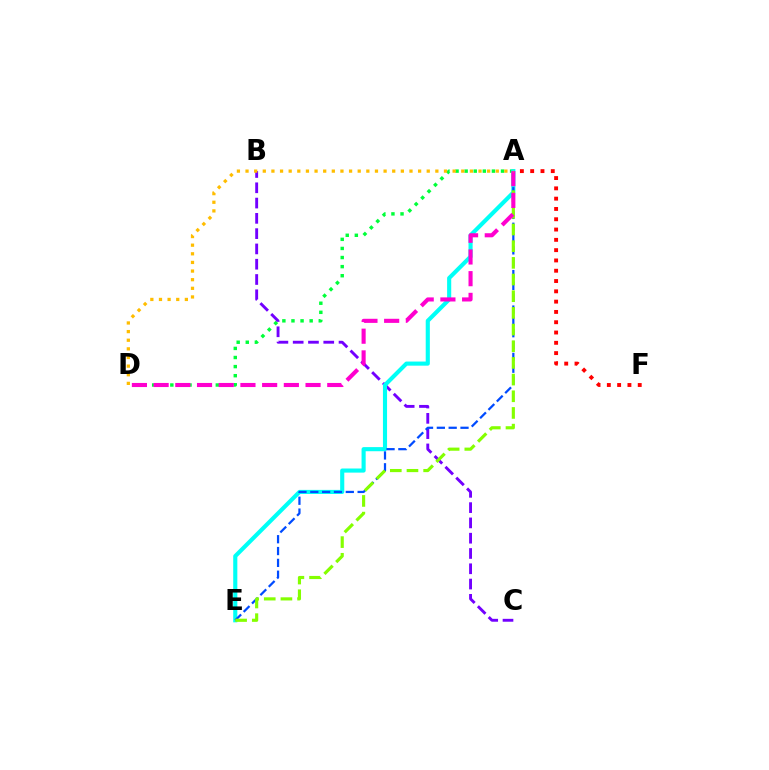{('A', 'F'): [{'color': '#ff0000', 'line_style': 'dotted', 'thickness': 2.8}], ('A', 'D'): [{'color': '#00ff39', 'line_style': 'dotted', 'thickness': 2.47}, {'color': '#ff00cf', 'line_style': 'dashed', 'thickness': 2.95}, {'color': '#ffbd00', 'line_style': 'dotted', 'thickness': 2.34}], ('B', 'C'): [{'color': '#7200ff', 'line_style': 'dashed', 'thickness': 2.08}], ('A', 'E'): [{'color': '#00fff6', 'line_style': 'solid', 'thickness': 2.96}, {'color': '#004bff', 'line_style': 'dashed', 'thickness': 1.61}, {'color': '#84ff00', 'line_style': 'dashed', 'thickness': 2.27}]}